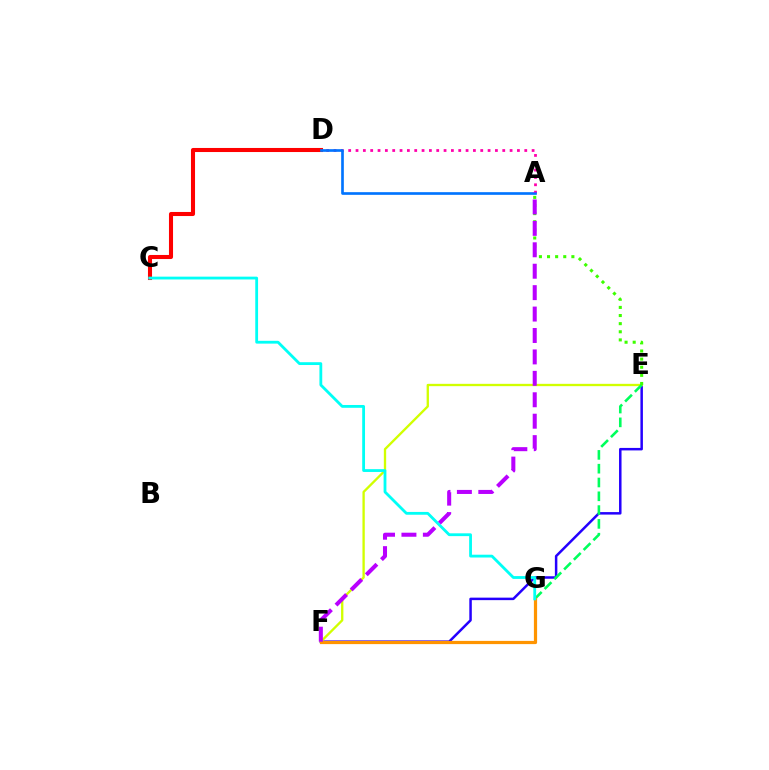{('A', 'D'): [{'color': '#ff00ac', 'line_style': 'dotted', 'thickness': 1.99}, {'color': '#0074ff', 'line_style': 'solid', 'thickness': 1.92}], ('C', 'D'): [{'color': '#ff0000', 'line_style': 'solid', 'thickness': 2.93}], ('E', 'F'): [{'color': '#2500ff', 'line_style': 'solid', 'thickness': 1.8}, {'color': '#d1ff00', 'line_style': 'solid', 'thickness': 1.68}], ('E', 'G'): [{'color': '#00ff5c', 'line_style': 'dashed', 'thickness': 1.87}], ('A', 'E'): [{'color': '#3dff00', 'line_style': 'dotted', 'thickness': 2.21}], ('F', 'G'): [{'color': '#ff9400', 'line_style': 'solid', 'thickness': 2.31}], ('C', 'G'): [{'color': '#00fff6', 'line_style': 'solid', 'thickness': 2.02}], ('A', 'F'): [{'color': '#b900ff', 'line_style': 'dashed', 'thickness': 2.91}]}